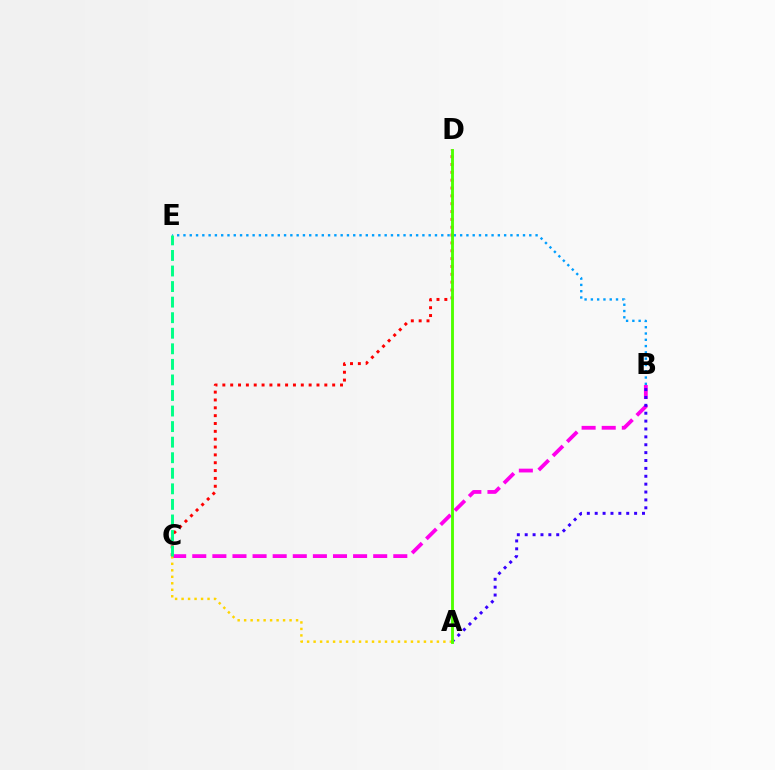{('B', 'C'): [{'color': '#ff00ed', 'line_style': 'dashed', 'thickness': 2.73}], ('B', 'E'): [{'color': '#009eff', 'line_style': 'dotted', 'thickness': 1.71}], ('A', 'B'): [{'color': '#3700ff', 'line_style': 'dotted', 'thickness': 2.14}], ('A', 'C'): [{'color': '#ffd500', 'line_style': 'dotted', 'thickness': 1.76}], ('C', 'D'): [{'color': '#ff0000', 'line_style': 'dotted', 'thickness': 2.13}], ('A', 'D'): [{'color': '#4fff00', 'line_style': 'solid', 'thickness': 2.07}], ('C', 'E'): [{'color': '#00ff86', 'line_style': 'dashed', 'thickness': 2.11}]}